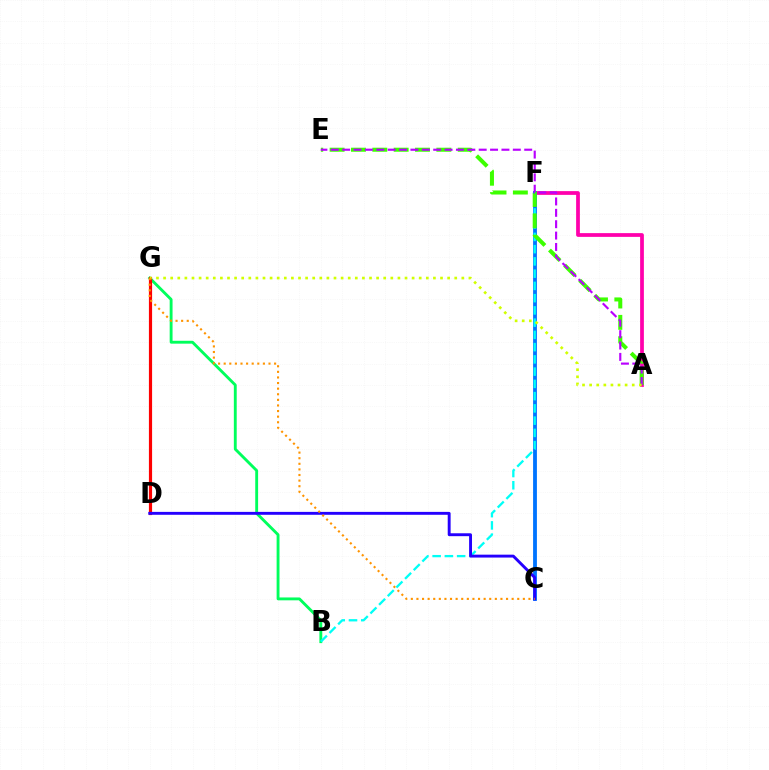{('A', 'F'): [{'color': '#ff00ac', 'line_style': 'solid', 'thickness': 2.7}], ('B', 'G'): [{'color': '#00ff5c', 'line_style': 'solid', 'thickness': 2.06}], ('C', 'F'): [{'color': '#0074ff', 'line_style': 'solid', 'thickness': 2.75}], ('B', 'F'): [{'color': '#00fff6', 'line_style': 'dashed', 'thickness': 1.66}], ('D', 'G'): [{'color': '#ff0000', 'line_style': 'solid', 'thickness': 2.29}], ('A', 'E'): [{'color': '#3dff00', 'line_style': 'dashed', 'thickness': 2.9}, {'color': '#b900ff', 'line_style': 'dashed', 'thickness': 1.55}], ('C', 'D'): [{'color': '#2500ff', 'line_style': 'solid', 'thickness': 2.09}], ('A', 'G'): [{'color': '#d1ff00', 'line_style': 'dotted', 'thickness': 1.93}], ('C', 'G'): [{'color': '#ff9400', 'line_style': 'dotted', 'thickness': 1.52}]}